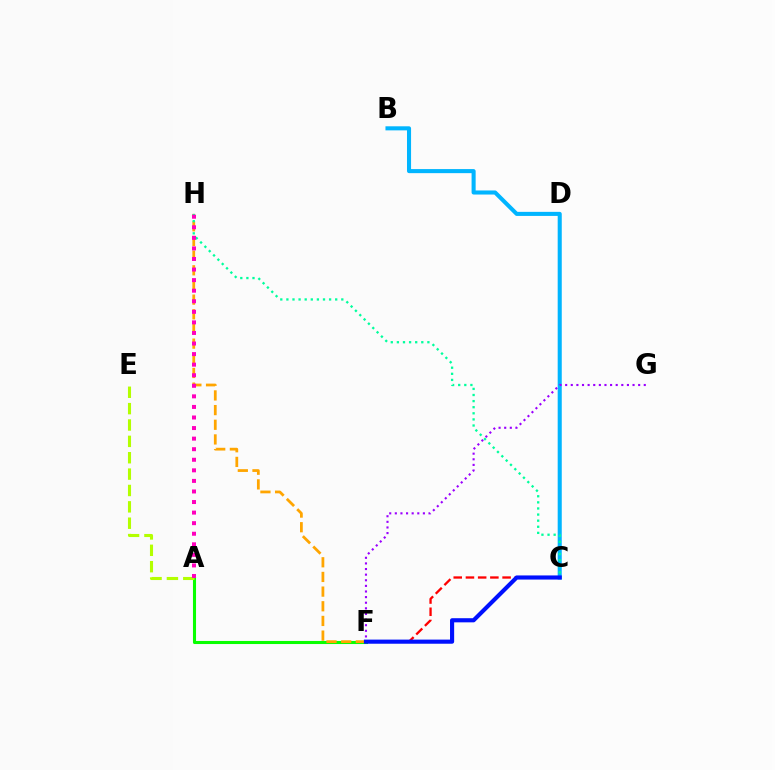{('A', 'F'): [{'color': '#08ff00', 'line_style': 'solid', 'thickness': 2.22}], ('C', 'F'): [{'color': '#ff0000', 'line_style': 'dashed', 'thickness': 1.66}, {'color': '#0010ff', 'line_style': 'solid', 'thickness': 2.97}], ('A', 'E'): [{'color': '#b3ff00', 'line_style': 'dashed', 'thickness': 2.22}], ('B', 'C'): [{'color': '#00b5ff', 'line_style': 'solid', 'thickness': 2.93}], ('F', 'H'): [{'color': '#ffa500', 'line_style': 'dashed', 'thickness': 1.99}], ('C', 'H'): [{'color': '#00ff9d', 'line_style': 'dotted', 'thickness': 1.66}], ('A', 'H'): [{'color': '#ff00bd', 'line_style': 'dotted', 'thickness': 2.87}], ('F', 'G'): [{'color': '#9b00ff', 'line_style': 'dotted', 'thickness': 1.53}]}